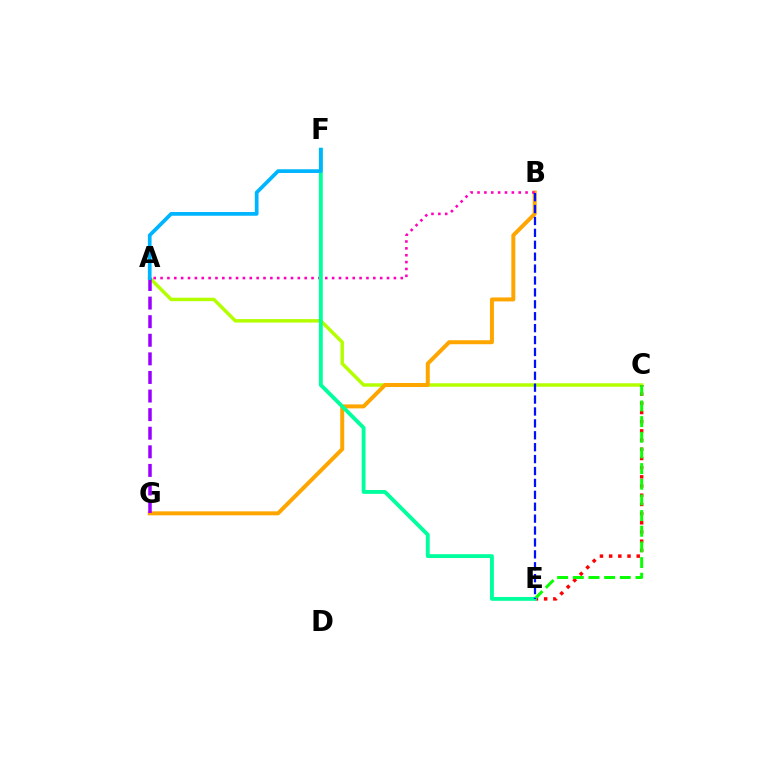{('A', 'C'): [{'color': '#b3ff00', 'line_style': 'solid', 'thickness': 2.49}], ('B', 'G'): [{'color': '#ffa500', 'line_style': 'solid', 'thickness': 2.86}], ('A', 'B'): [{'color': '#ff00bd', 'line_style': 'dotted', 'thickness': 1.86}], ('A', 'G'): [{'color': '#9b00ff', 'line_style': 'dashed', 'thickness': 2.53}], ('C', 'E'): [{'color': '#ff0000', 'line_style': 'dotted', 'thickness': 2.5}, {'color': '#08ff00', 'line_style': 'dashed', 'thickness': 2.13}], ('E', 'F'): [{'color': '#00ff9d', 'line_style': 'solid', 'thickness': 2.77}], ('B', 'E'): [{'color': '#0010ff', 'line_style': 'dashed', 'thickness': 1.62}], ('A', 'F'): [{'color': '#00b5ff', 'line_style': 'solid', 'thickness': 2.68}]}